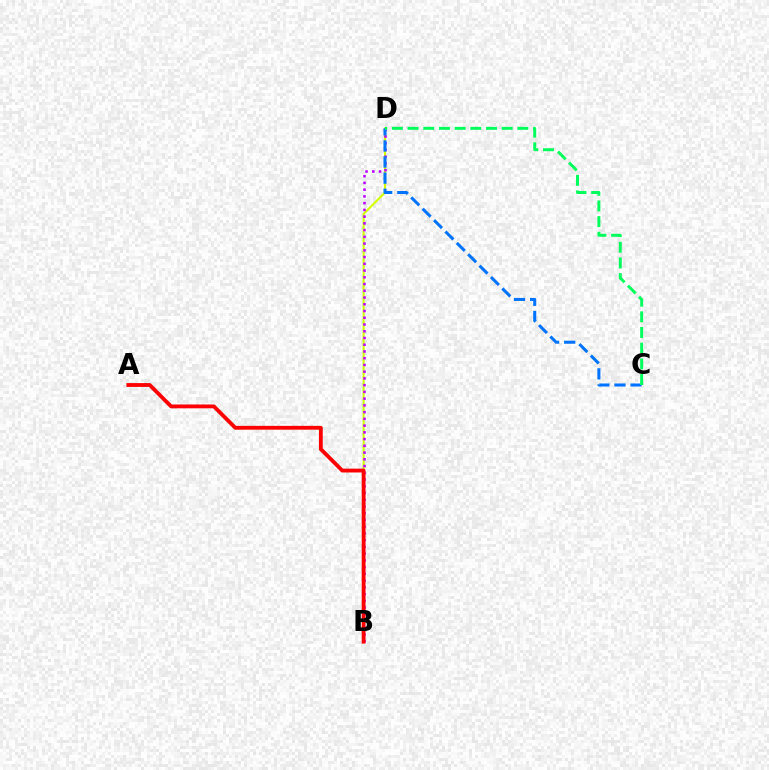{('B', 'D'): [{'color': '#d1ff00', 'line_style': 'solid', 'thickness': 1.51}, {'color': '#b900ff', 'line_style': 'dotted', 'thickness': 1.83}], ('C', 'D'): [{'color': '#0074ff', 'line_style': 'dashed', 'thickness': 2.19}, {'color': '#00ff5c', 'line_style': 'dashed', 'thickness': 2.13}], ('A', 'B'): [{'color': '#ff0000', 'line_style': 'solid', 'thickness': 2.76}]}